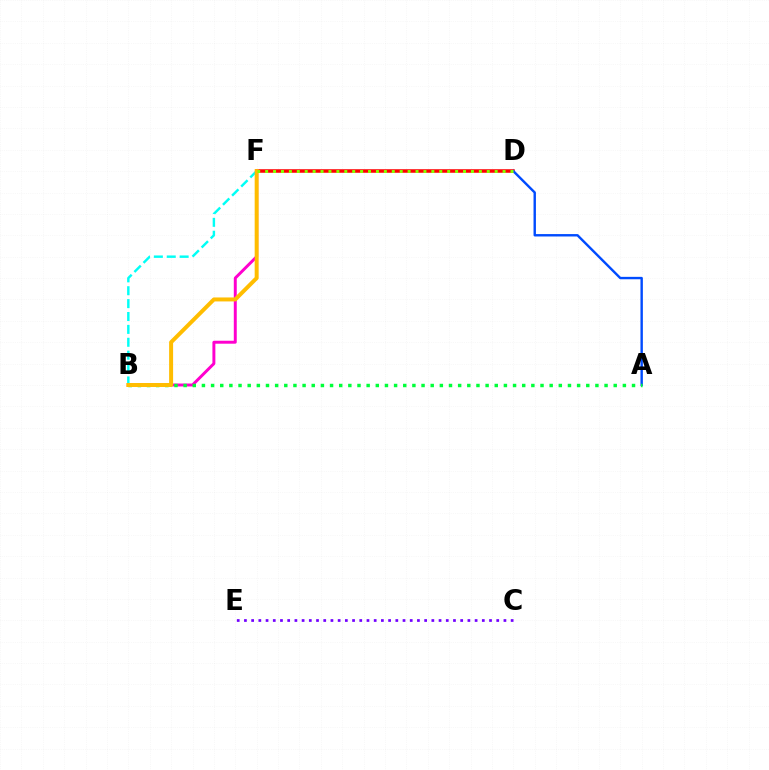{('B', 'F'): [{'color': '#ff00cf', 'line_style': 'solid', 'thickness': 2.13}, {'color': '#00fff6', 'line_style': 'dashed', 'thickness': 1.75}, {'color': '#ffbd00', 'line_style': 'solid', 'thickness': 2.86}], ('D', 'F'): [{'color': '#ff0000', 'line_style': 'solid', 'thickness': 2.54}, {'color': '#84ff00', 'line_style': 'dotted', 'thickness': 2.15}], ('C', 'E'): [{'color': '#7200ff', 'line_style': 'dotted', 'thickness': 1.96}], ('A', 'D'): [{'color': '#004bff', 'line_style': 'solid', 'thickness': 1.73}], ('A', 'B'): [{'color': '#00ff39', 'line_style': 'dotted', 'thickness': 2.49}]}